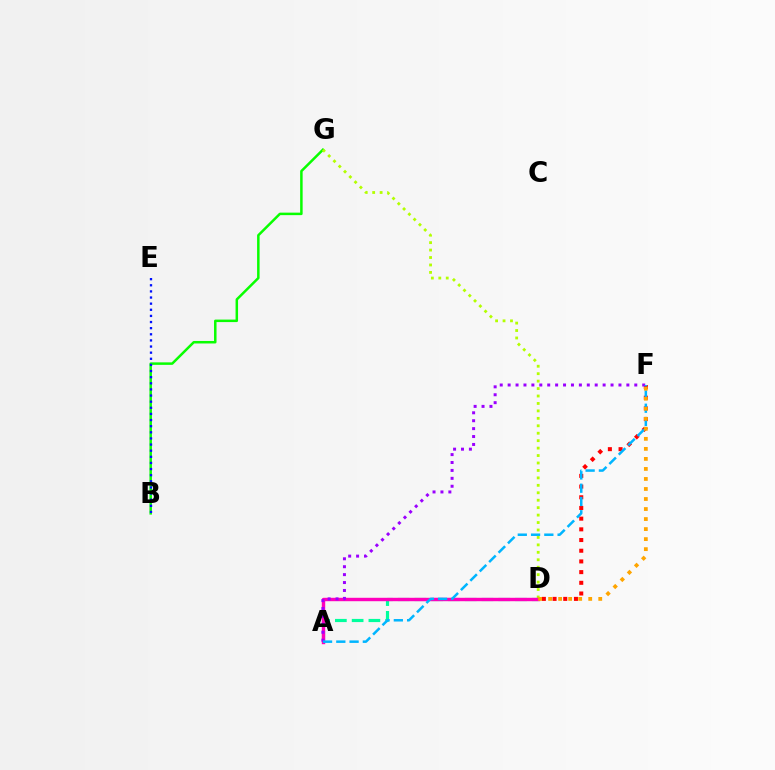{('B', 'G'): [{'color': '#08ff00', 'line_style': 'solid', 'thickness': 1.8}], ('D', 'G'): [{'color': '#b3ff00', 'line_style': 'dotted', 'thickness': 2.02}], ('A', 'D'): [{'color': '#00ff9d', 'line_style': 'dashed', 'thickness': 2.28}, {'color': '#ff00bd', 'line_style': 'solid', 'thickness': 2.46}], ('D', 'F'): [{'color': '#ff0000', 'line_style': 'dotted', 'thickness': 2.91}, {'color': '#ffa500', 'line_style': 'dotted', 'thickness': 2.72}], ('A', 'F'): [{'color': '#9b00ff', 'line_style': 'dotted', 'thickness': 2.15}, {'color': '#00b5ff', 'line_style': 'dashed', 'thickness': 1.8}], ('B', 'E'): [{'color': '#0010ff', 'line_style': 'dotted', 'thickness': 1.66}]}